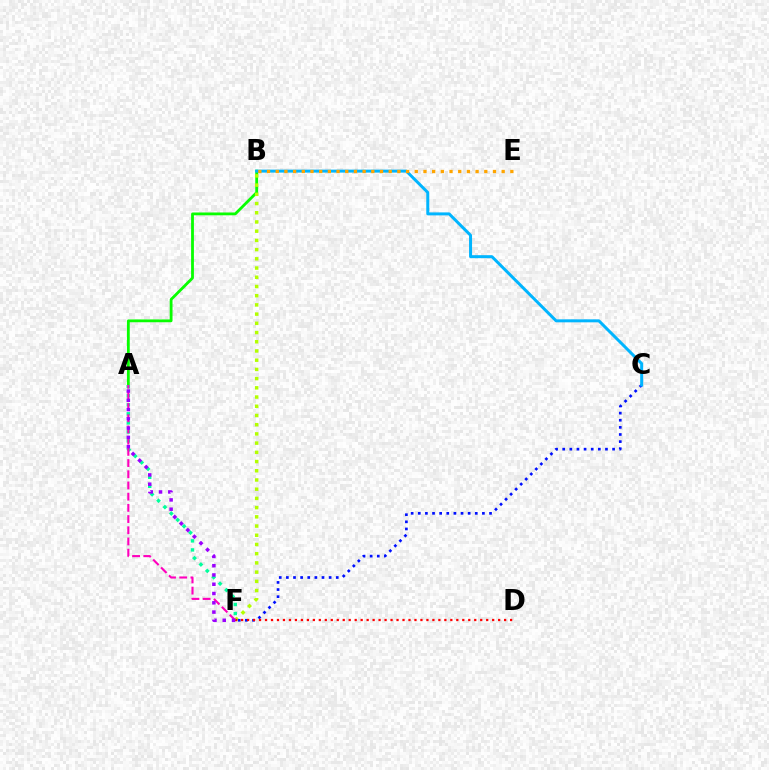{('A', 'B'): [{'color': '#08ff00', 'line_style': 'solid', 'thickness': 2.02}], ('A', 'F'): [{'color': '#00ff9d', 'line_style': 'dotted', 'thickness': 2.46}, {'color': '#ff00bd', 'line_style': 'dashed', 'thickness': 1.52}, {'color': '#9b00ff', 'line_style': 'dotted', 'thickness': 2.52}], ('B', 'F'): [{'color': '#b3ff00', 'line_style': 'dotted', 'thickness': 2.5}], ('C', 'F'): [{'color': '#0010ff', 'line_style': 'dotted', 'thickness': 1.94}], ('D', 'F'): [{'color': '#ff0000', 'line_style': 'dotted', 'thickness': 1.62}], ('B', 'C'): [{'color': '#00b5ff', 'line_style': 'solid', 'thickness': 2.15}], ('B', 'E'): [{'color': '#ffa500', 'line_style': 'dotted', 'thickness': 2.36}]}